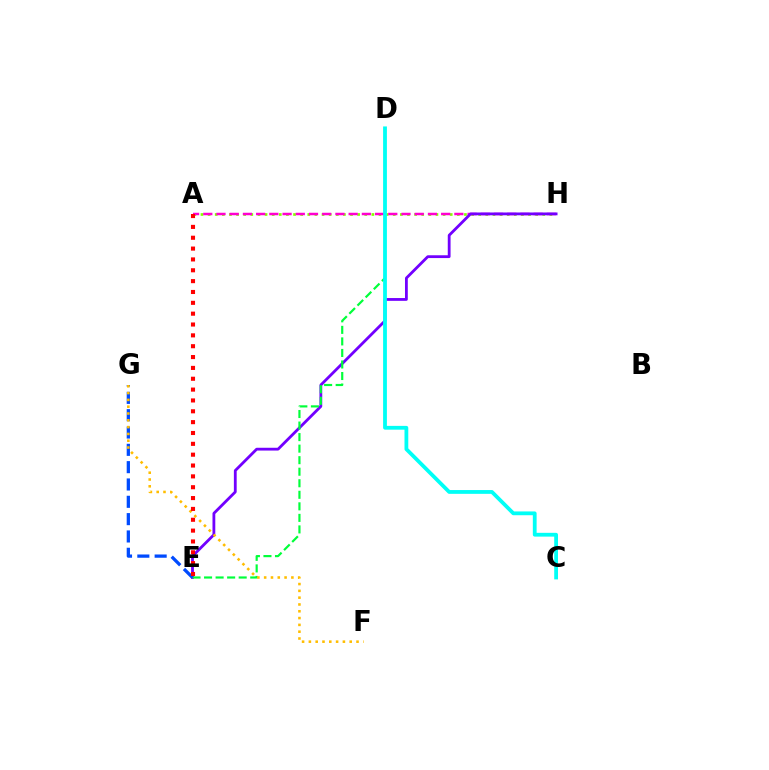{('A', 'H'): [{'color': '#84ff00', 'line_style': 'dotted', 'thickness': 1.93}, {'color': '#ff00cf', 'line_style': 'dashed', 'thickness': 1.8}], ('E', 'H'): [{'color': '#7200ff', 'line_style': 'solid', 'thickness': 2.02}], ('D', 'E'): [{'color': '#00ff39', 'line_style': 'dashed', 'thickness': 1.57}], ('C', 'D'): [{'color': '#00fff6', 'line_style': 'solid', 'thickness': 2.73}], ('E', 'G'): [{'color': '#004bff', 'line_style': 'dashed', 'thickness': 2.35}], ('F', 'G'): [{'color': '#ffbd00', 'line_style': 'dotted', 'thickness': 1.85}], ('A', 'E'): [{'color': '#ff0000', 'line_style': 'dotted', 'thickness': 2.95}]}